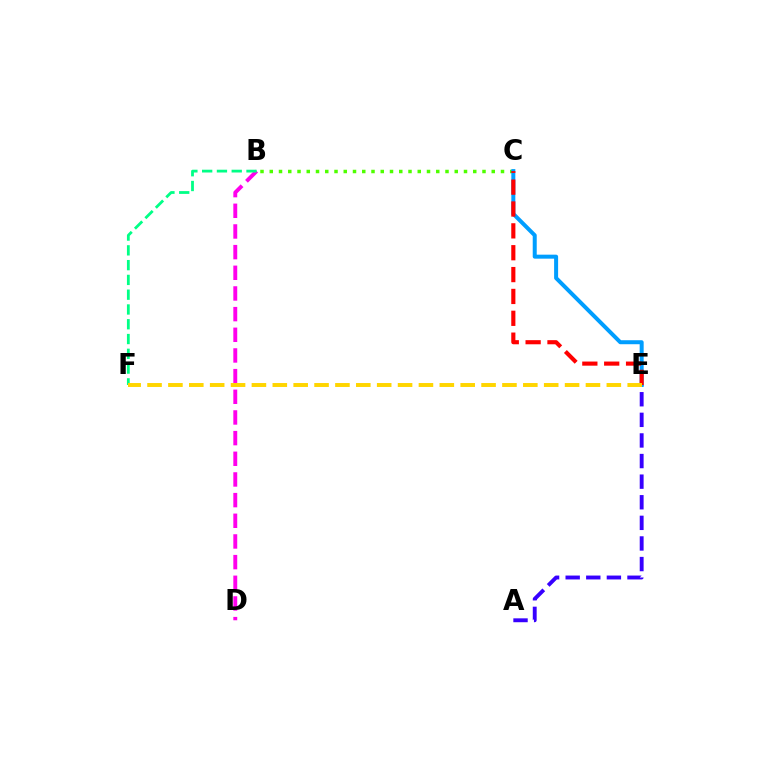{('B', 'D'): [{'color': '#ff00ed', 'line_style': 'dashed', 'thickness': 2.81}], ('B', 'C'): [{'color': '#4fff00', 'line_style': 'dotted', 'thickness': 2.51}], ('A', 'E'): [{'color': '#3700ff', 'line_style': 'dashed', 'thickness': 2.8}], ('C', 'E'): [{'color': '#009eff', 'line_style': 'solid', 'thickness': 2.88}, {'color': '#ff0000', 'line_style': 'dashed', 'thickness': 2.97}], ('B', 'F'): [{'color': '#00ff86', 'line_style': 'dashed', 'thickness': 2.01}], ('E', 'F'): [{'color': '#ffd500', 'line_style': 'dashed', 'thickness': 2.84}]}